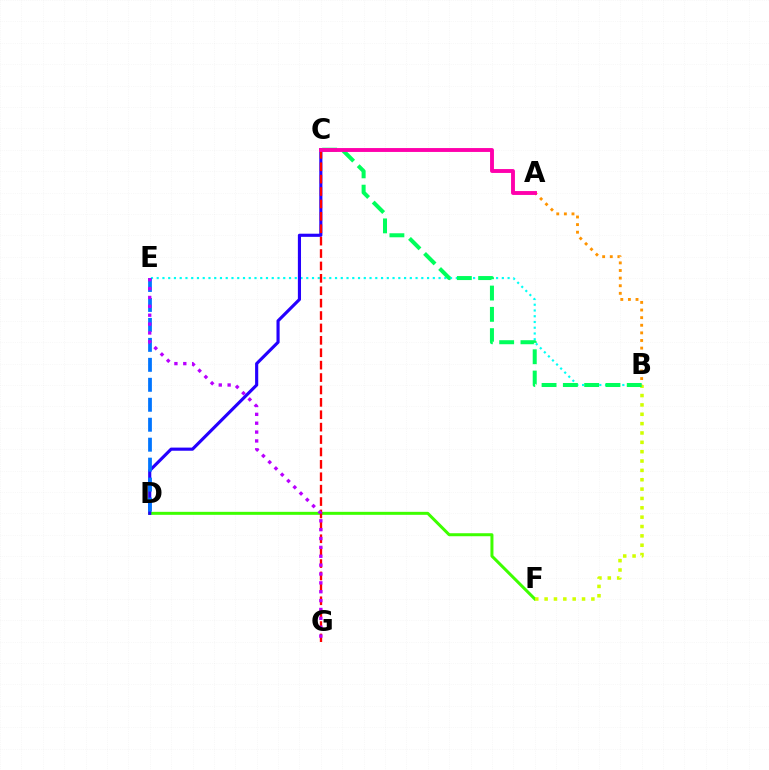{('B', 'E'): [{'color': '#00fff6', 'line_style': 'dotted', 'thickness': 1.56}], ('D', 'F'): [{'color': '#3dff00', 'line_style': 'solid', 'thickness': 2.16}], ('C', 'D'): [{'color': '#2500ff', 'line_style': 'solid', 'thickness': 2.26}], ('B', 'F'): [{'color': '#d1ff00', 'line_style': 'dotted', 'thickness': 2.54}], ('C', 'G'): [{'color': '#ff0000', 'line_style': 'dashed', 'thickness': 1.68}], ('D', 'E'): [{'color': '#0074ff', 'line_style': 'dashed', 'thickness': 2.71}], ('B', 'C'): [{'color': '#00ff5c', 'line_style': 'dashed', 'thickness': 2.89}], ('A', 'B'): [{'color': '#ff9400', 'line_style': 'dotted', 'thickness': 2.07}], ('A', 'C'): [{'color': '#ff00ac', 'line_style': 'solid', 'thickness': 2.8}], ('E', 'G'): [{'color': '#b900ff', 'line_style': 'dotted', 'thickness': 2.41}]}